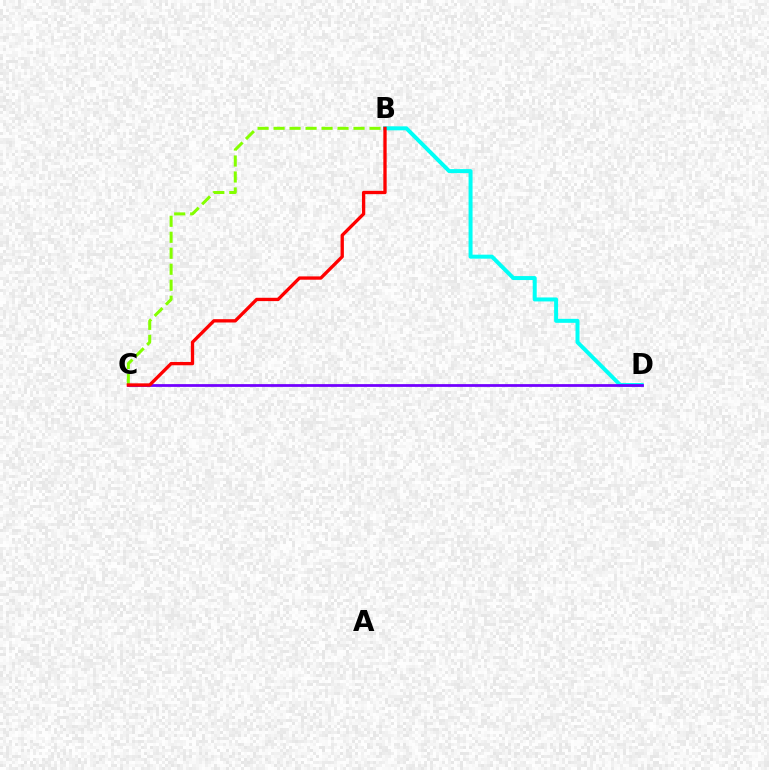{('B', 'D'): [{'color': '#00fff6', 'line_style': 'solid', 'thickness': 2.87}], ('C', 'D'): [{'color': '#7200ff', 'line_style': 'solid', 'thickness': 1.99}], ('B', 'C'): [{'color': '#84ff00', 'line_style': 'dashed', 'thickness': 2.17}, {'color': '#ff0000', 'line_style': 'solid', 'thickness': 2.39}]}